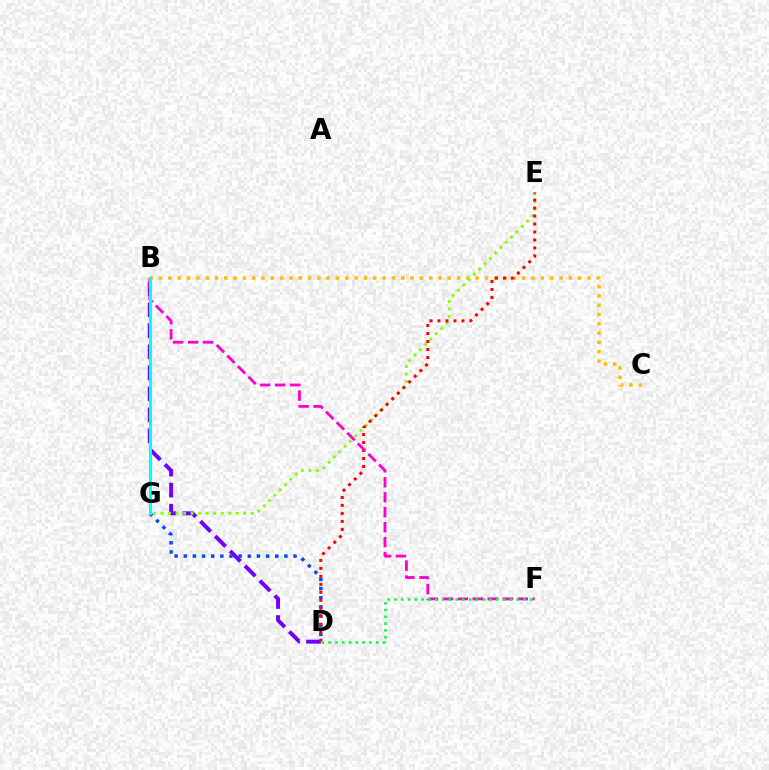{('B', 'C'): [{'color': '#ffbd00', 'line_style': 'dotted', 'thickness': 2.53}], ('B', 'D'): [{'color': '#7200ff', 'line_style': 'dashed', 'thickness': 2.86}], ('E', 'G'): [{'color': '#84ff00', 'line_style': 'dotted', 'thickness': 2.04}], ('D', 'G'): [{'color': '#004bff', 'line_style': 'dotted', 'thickness': 2.49}], ('D', 'E'): [{'color': '#ff0000', 'line_style': 'dotted', 'thickness': 2.17}], ('B', 'F'): [{'color': '#ff00cf', 'line_style': 'dashed', 'thickness': 2.03}], ('B', 'G'): [{'color': '#00fff6', 'line_style': 'solid', 'thickness': 2.24}], ('D', 'F'): [{'color': '#00ff39', 'line_style': 'dotted', 'thickness': 1.85}]}